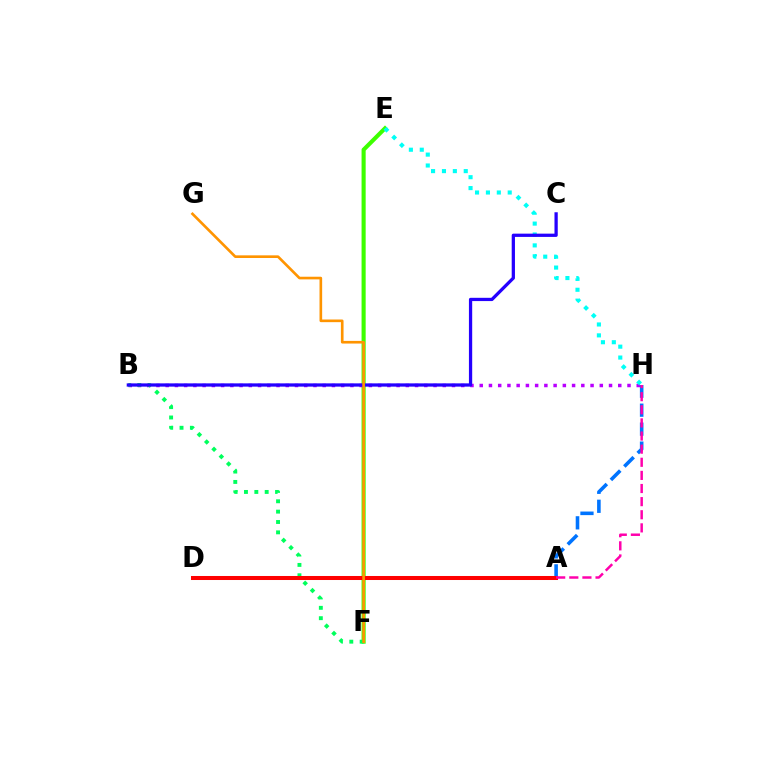{('E', 'F'): [{'color': '#3dff00', 'line_style': 'solid', 'thickness': 2.96}], ('A', 'D'): [{'color': '#d1ff00', 'line_style': 'solid', 'thickness': 2.58}, {'color': '#ff0000', 'line_style': 'solid', 'thickness': 2.9}], ('A', 'H'): [{'color': '#0074ff', 'line_style': 'dashed', 'thickness': 2.58}, {'color': '#ff00ac', 'line_style': 'dashed', 'thickness': 1.78}], ('B', 'H'): [{'color': '#b900ff', 'line_style': 'dotted', 'thickness': 2.51}], ('E', 'H'): [{'color': '#00fff6', 'line_style': 'dotted', 'thickness': 2.96}], ('B', 'F'): [{'color': '#00ff5c', 'line_style': 'dotted', 'thickness': 2.81}], ('B', 'C'): [{'color': '#2500ff', 'line_style': 'solid', 'thickness': 2.35}], ('F', 'G'): [{'color': '#ff9400', 'line_style': 'solid', 'thickness': 1.91}]}